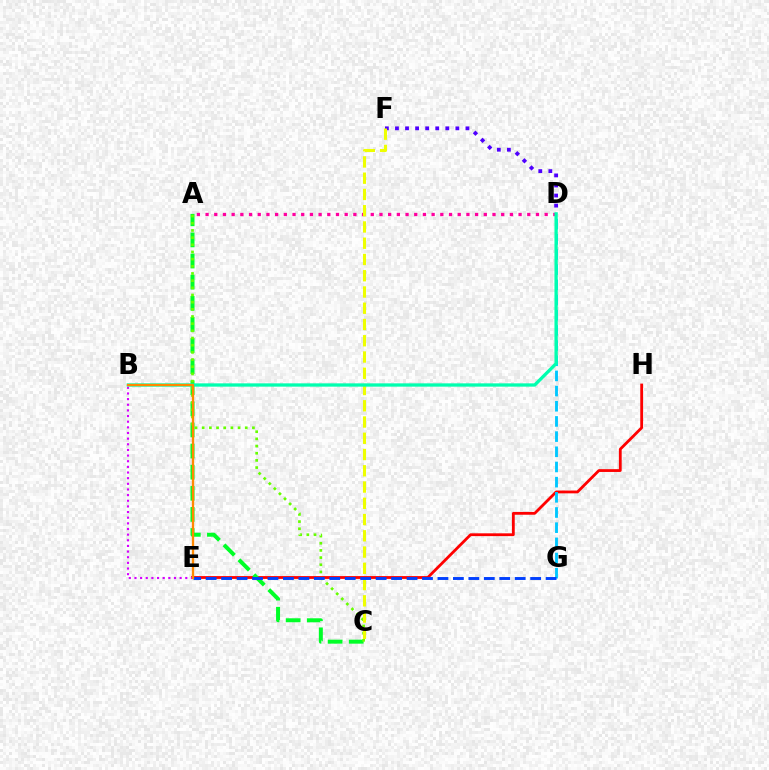{('E', 'H'): [{'color': '#ff0000', 'line_style': 'solid', 'thickness': 2.02}], ('A', 'D'): [{'color': '#ff00a0', 'line_style': 'dotted', 'thickness': 2.36}], ('A', 'C'): [{'color': '#00ff27', 'line_style': 'dashed', 'thickness': 2.87}, {'color': '#66ff00', 'line_style': 'dotted', 'thickness': 1.95}], ('D', 'F'): [{'color': '#4f00ff', 'line_style': 'dotted', 'thickness': 2.73}], ('C', 'F'): [{'color': '#eeff00', 'line_style': 'dashed', 'thickness': 2.21}], ('D', 'G'): [{'color': '#00c7ff', 'line_style': 'dashed', 'thickness': 2.06}], ('B', 'E'): [{'color': '#d600ff', 'line_style': 'dotted', 'thickness': 1.53}, {'color': '#ff8800', 'line_style': 'solid', 'thickness': 1.66}], ('B', 'D'): [{'color': '#00ffaf', 'line_style': 'solid', 'thickness': 2.37}], ('E', 'G'): [{'color': '#003fff', 'line_style': 'dashed', 'thickness': 2.1}]}